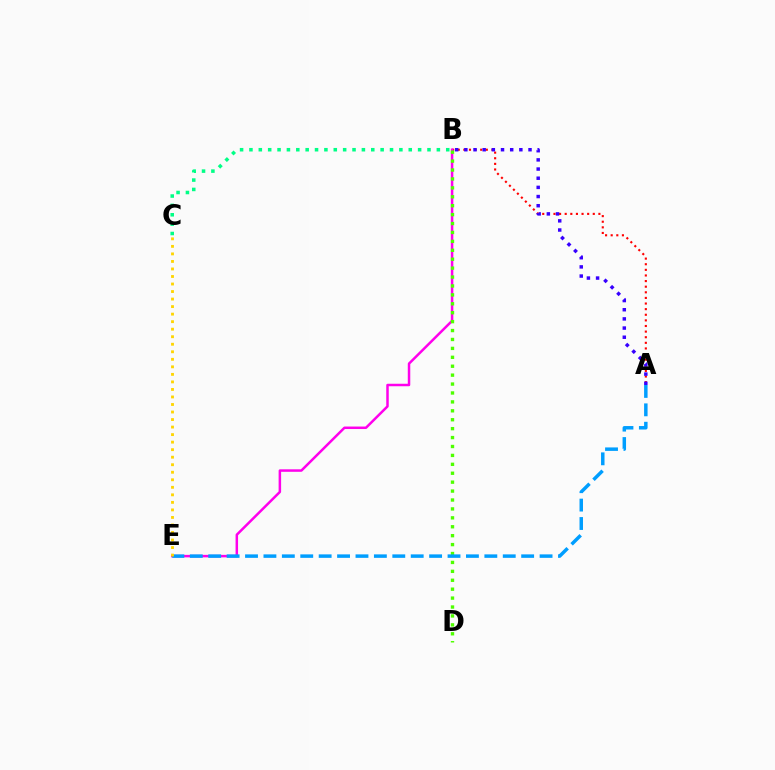{('A', 'B'): [{'color': '#ff0000', 'line_style': 'dotted', 'thickness': 1.53}, {'color': '#3700ff', 'line_style': 'dotted', 'thickness': 2.49}], ('B', 'E'): [{'color': '#ff00ed', 'line_style': 'solid', 'thickness': 1.8}], ('B', 'D'): [{'color': '#4fff00', 'line_style': 'dotted', 'thickness': 2.42}], ('A', 'E'): [{'color': '#009eff', 'line_style': 'dashed', 'thickness': 2.5}], ('B', 'C'): [{'color': '#00ff86', 'line_style': 'dotted', 'thickness': 2.55}], ('C', 'E'): [{'color': '#ffd500', 'line_style': 'dotted', 'thickness': 2.05}]}